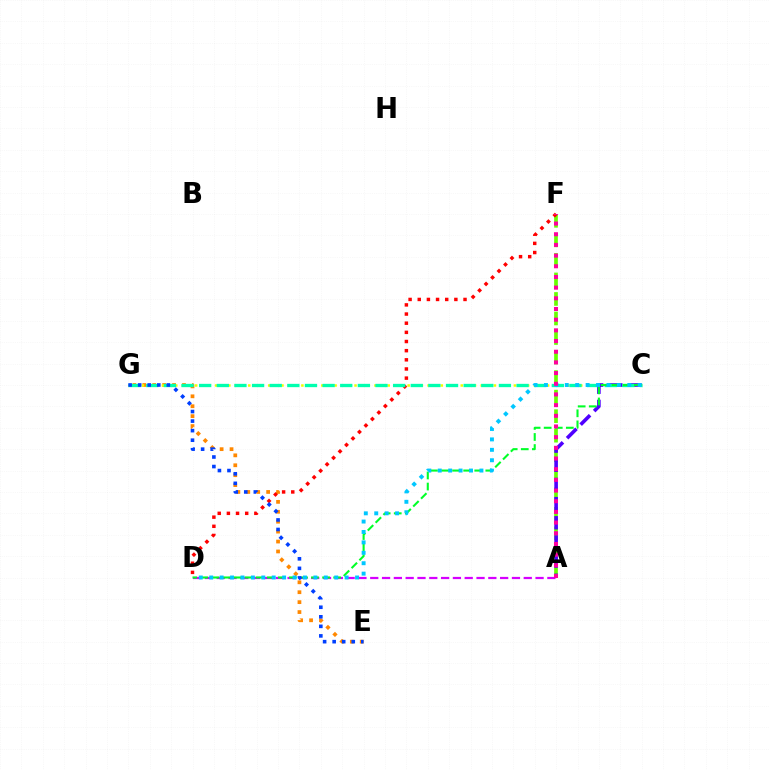{('A', 'F'): [{'color': '#66ff00', 'line_style': 'dashed', 'thickness': 2.65}, {'color': '#ff00a0', 'line_style': 'dotted', 'thickness': 2.9}], ('A', 'D'): [{'color': '#d600ff', 'line_style': 'dashed', 'thickness': 1.6}], ('E', 'G'): [{'color': '#ff8800', 'line_style': 'dotted', 'thickness': 2.7}, {'color': '#003fff', 'line_style': 'dotted', 'thickness': 2.59}], ('C', 'G'): [{'color': '#eeff00', 'line_style': 'dotted', 'thickness': 1.8}, {'color': '#00ffaf', 'line_style': 'dashed', 'thickness': 2.4}], ('A', 'C'): [{'color': '#4f00ff', 'line_style': 'dashed', 'thickness': 2.6}], ('D', 'F'): [{'color': '#ff0000', 'line_style': 'dotted', 'thickness': 2.49}], ('C', 'D'): [{'color': '#00ff27', 'line_style': 'dashed', 'thickness': 1.5}, {'color': '#00c7ff', 'line_style': 'dotted', 'thickness': 2.83}]}